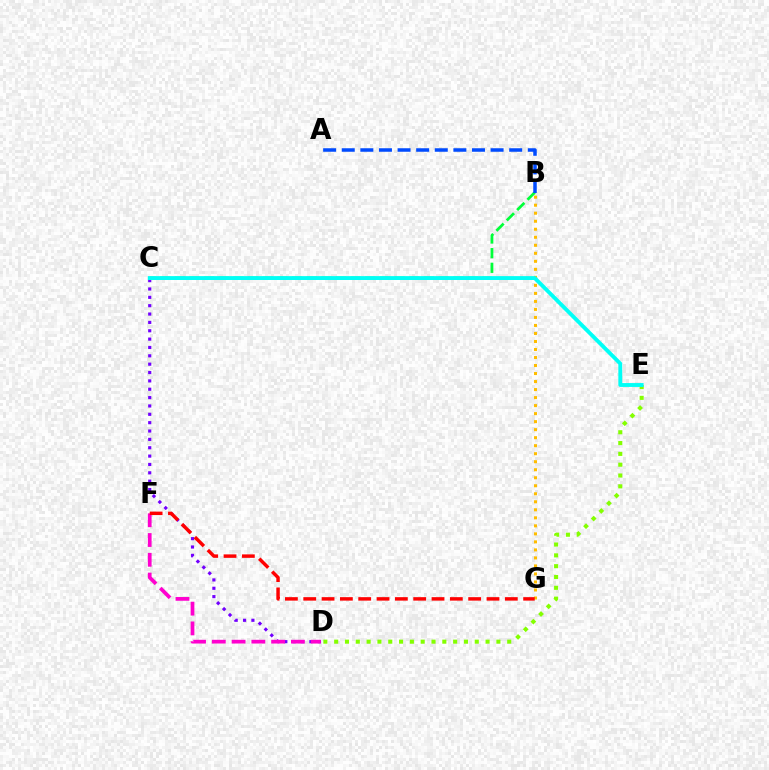{('C', 'D'): [{'color': '#7200ff', 'line_style': 'dotted', 'thickness': 2.27}], ('B', 'C'): [{'color': '#00ff39', 'line_style': 'dashed', 'thickness': 1.99}], ('A', 'B'): [{'color': '#004bff', 'line_style': 'dashed', 'thickness': 2.53}], ('D', 'E'): [{'color': '#84ff00', 'line_style': 'dotted', 'thickness': 2.94}], ('B', 'G'): [{'color': '#ffbd00', 'line_style': 'dotted', 'thickness': 2.18}], ('D', 'F'): [{'color': '#ff00cf', 'line_style': 'dashed', 'thickness': 2.69}], ('C', 'E'): [{'color': '#00fff6', 'line_style': 'solid', 'thickness': 2.79}], ('F', 'G'): [{'color': '#ff0000', 'line_style': 'dashed', 'thickness': 2.49}]}